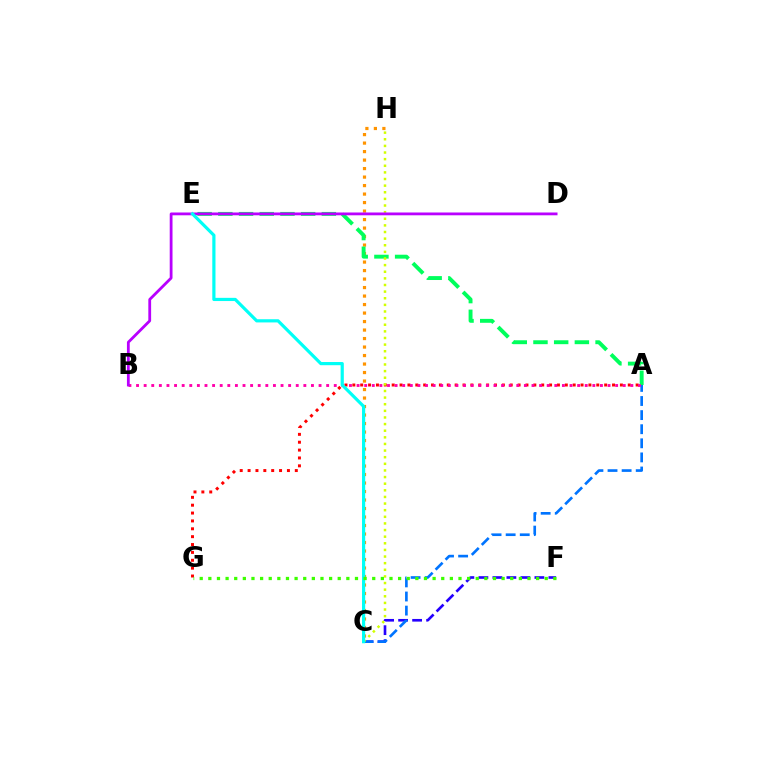{('C', 'F'): [{'color': '#2500ff', 'line_style': 'dashed', 'thickness': 1.9}], ('C', 'H'): [{'color': '#ff9400', 'line_style': 'dotted', 'thickness': 2.31}, {'color': '#d1ff00', 'line_style': 'dotted', 'thickness': 1.8}], ('A', 'G'): [{'color': '#ff0000', 'line_style': 'dotted', 'thickness': 2.14}], ('A', 'C'): [{'color': '#0074ff', 'line_style': 'dashed', 'thickness': 1.92}], ('A', 'E'): [{'color': '#00ff5c', 'line_style': 'dashed', 'thickness': 2.81}], ('A', 'B'): [{'color': '#ff00ac', 'line_style': 'dotted', 'thickness': 2.07}], ('B', 'D'): [{'color': '#b900ff', 'line_style': 'solid', 'thickness': 2.01}], ('C', 'E'): [{'color': '#00fff6', 'line_style': 'solid', 'thickness': 2.3}], ('F', 'G'): [{'color': '#3dff00', 'line_style': 'dotted', 'thickness': 2.34}]}